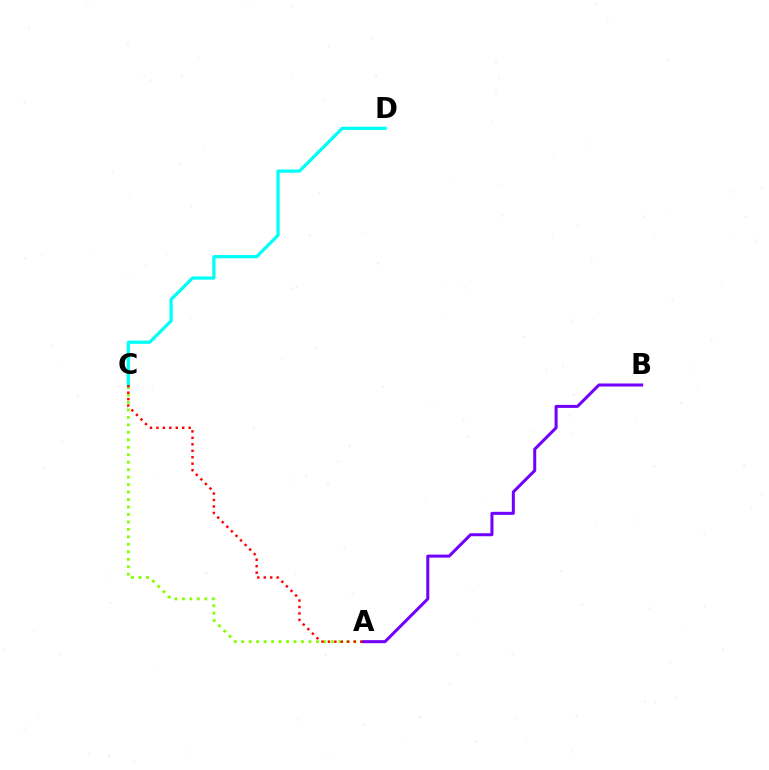{('A', 'C'): [{'color': '#84ff00', 'line_style': 'dotted', 'thickness': 2.03}, {'color': '#ff0000', 'line_style': 'dotted', 'thickness': 1.75}], ('A', 'B'): [{'color': '#7200ff', 'line_style': 'solid', 'thickness': 2.18}], ('C', 'D'): [{'color': '#00fff6', 'line_style': 'solid', 'thickness': 2.33}]}